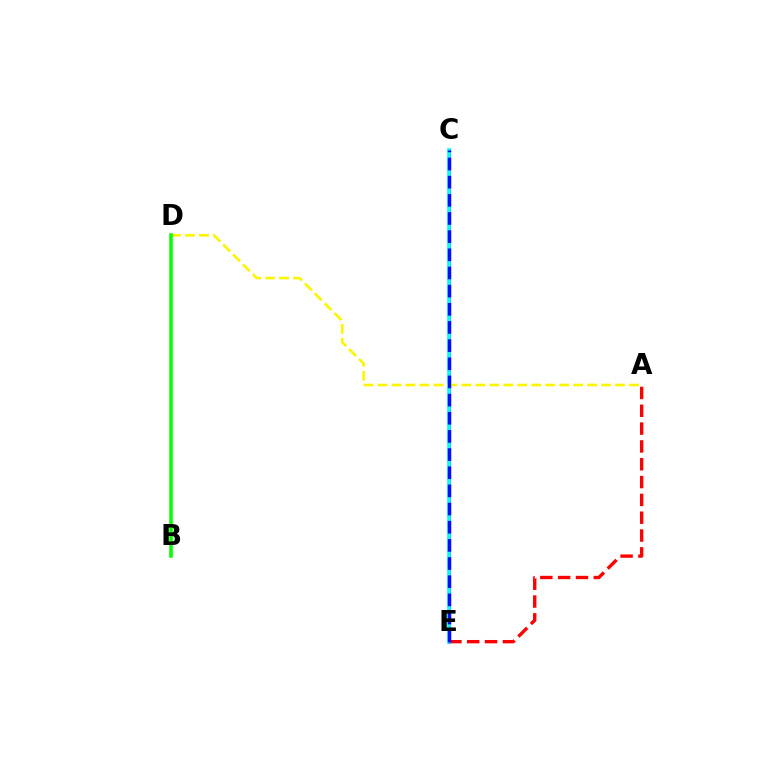{('A', 'E'): [{'color': '#ff0000', 'line_style': 'dashed', 'thickness': 2.42}], ('C', 'E'): [{'color': '#ee00ff', 'line_style': 'solid', 'thickness': 2.25}, {'color': '#00fff6', 'line_style': 'solid', 'thickness': 2.57}, {'color': '#0010ff', 'line_style': 'dashed', 'thickness': 2.47}], ('A', 'D'): [{'color': '#fcf500', 'line_style': 'dashed', 'thickness': 1.9}], ('B', 'D'): [{'color': '#08ff00', 'line_style': 'solid', 'thickness': 2.57}]}